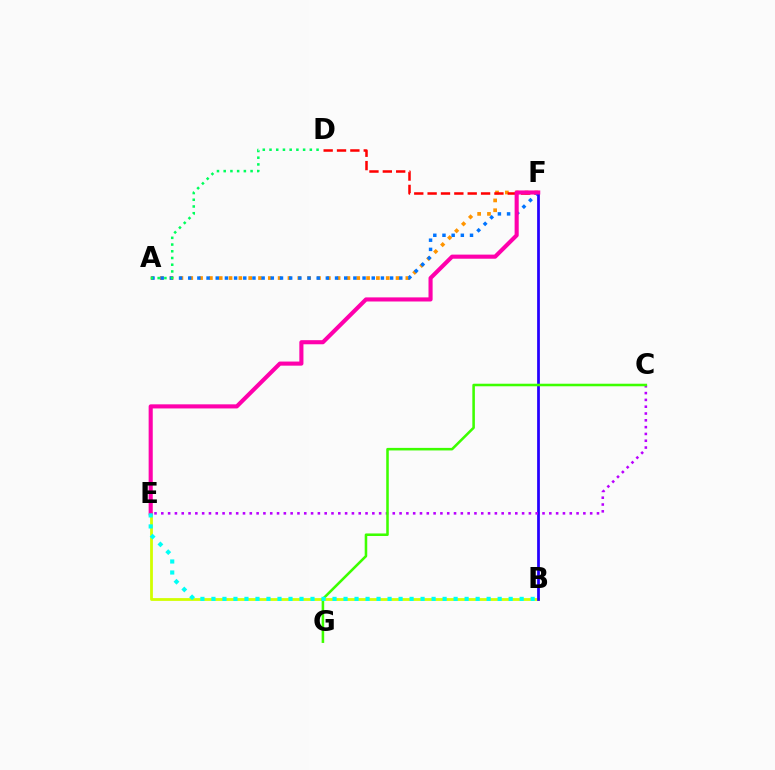{('B', 'E'): [{'color': '#d1ff00', 'line_style': 'solid', 'thickness': 2.01}, {'color': '#00fff6', 'line_style': 'dotted', 'thickness': 2.99}], ('A', 'F'): [{'color': '#ff9400', 'line_style': 'dotted', 'thickness': 2.67}, {'color': '#0074ff', 'line_style': 'dotted', 'thickness': 2.49}], ('D', 'F'): [{'color': '#ff0000', 'line_style': 'dashed', 'thickness': 1.82}], ('B', 'F'): [{'color': '#2500ff', 'line_style': 'solid', 'thickness': 1.98}], ('C', 'E'): [{'color': '#b900ff', 'line_style': 'dotted', 'thickness': 1.85}], ('C', 'G'): [{'color': '#3dff00', 'line_style': 'solid', 'thickness': 1.84}], ('E', 'F'): [{'color': '#ff00ac', 'line_style': 'solid', 'thickness': 2.95}], ('A', 'D'): [{'color': '#00ff5c', 'line_style': 'dotted', 'thickness': 1.83}]}